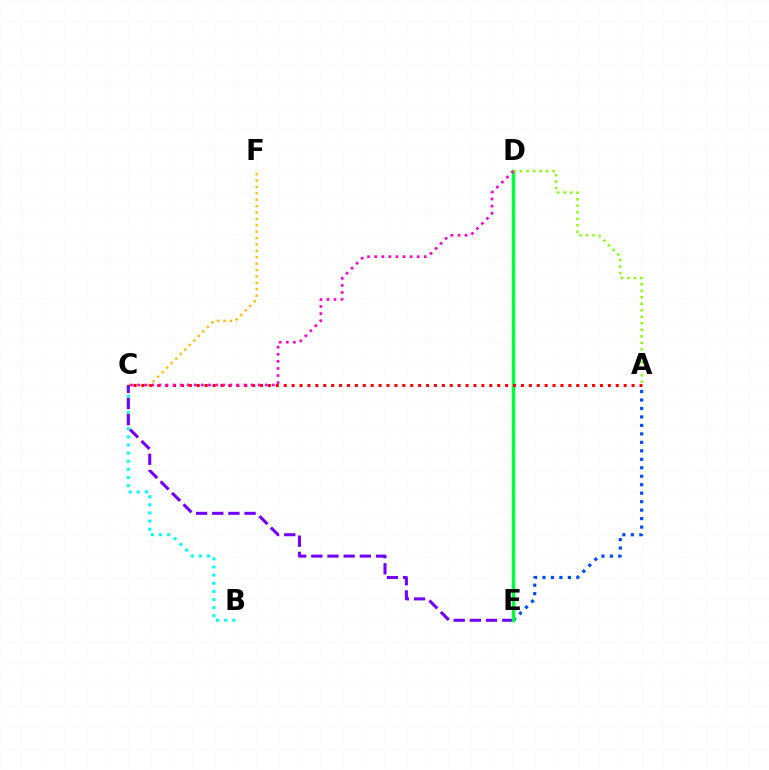{('B', 'C'): [{'color': '#00fff6', 'line_style': 'dotted', 'thickness': 2.21}], ('A', 'E'): [{'color': '#004bff', 'line_style': 'dotted', 'thickness': 2.3}], ('C', 'F'): [{'color': '#ffbd00', 'line_style': 'dotted', 'thickness': 1.74}], ('C', 'E'): [{'color': '#7200ff', 'line_style': 'dashed', 'thickness': 2.2}], ('D', 'E'): [{'color': '#00ff39', 'line_style': 'solid', 'thickness': 2.51}], ('A', 'C'): [{'color': '#ff0000', 'line_style': 'dotted', 'thickness': 2.15}], ('A', 'D'): [{'color': '#84ff00', 'line_style': 'dotted', 'thickness': 1.77}], ('C', 'D'): [{'color': '#ff00cf', 'line_style': 'dotted', 'thickness': 1.93}]}